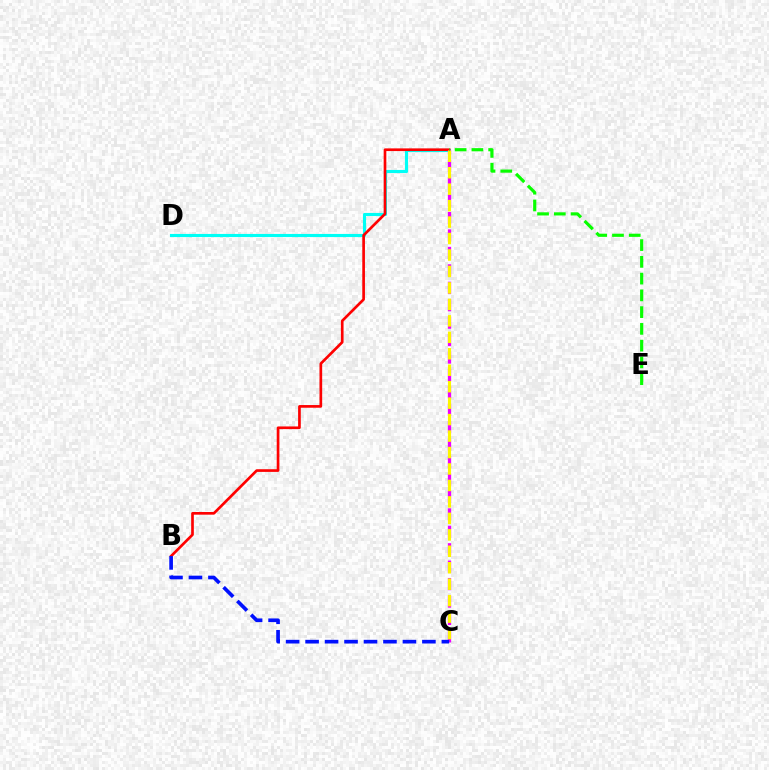{('A', 'D'): [{'color': '#00fff6', 'line_style': 'solid', 'thickness': 2.25}], ('A', 'B'): [{'color': '#ff0000', 'line_style': 'solid', 'thickness': 1.93}], ('A', 'C'): [{'color': '#ee00ff', 'line_style': 'dashed', 'thickness': 2.37}, {'color': '#fcf500', 'line_style': 'dashed', 'thickness': 2.24}], ('B', 'C'): [{'color': '#0010ff', 'line_style': 'dashed', 'thickness': 2.64}], ('A', 'E'): [{'color': '#08ff00', 'line_style': 'dashed', 'thickness': 2.28}]}